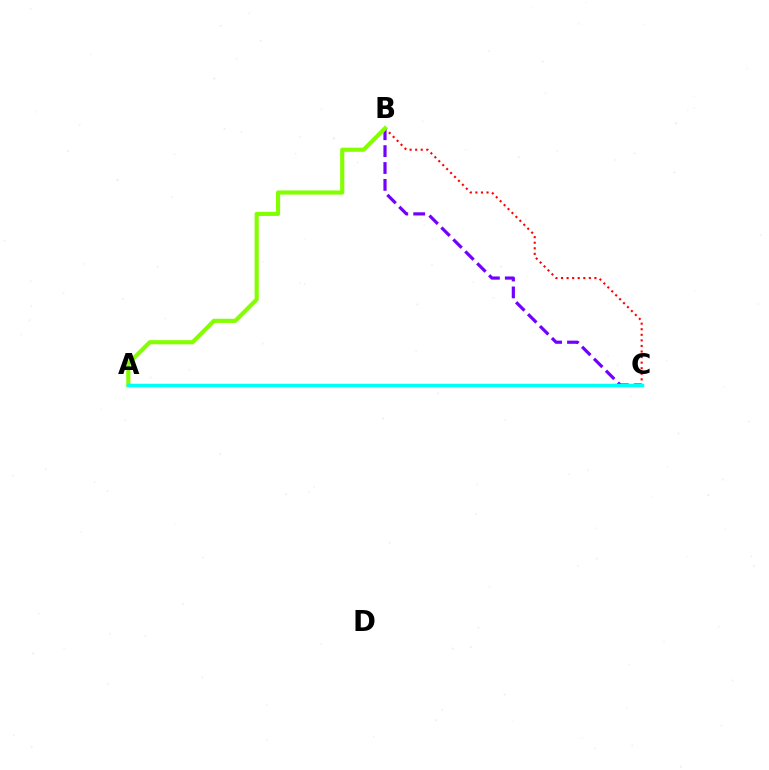{('B', 'C'): [{'color': '#ff0000', 'line_style': 'dotted', 'thickness': 1.51}, {'color': '#7200ff', 'line_style': 'dashed', 'thickness': 2.29}], ('A', 'B'): [{'color': '#84ff00', 'line_style': 'solid', 'thickness': 2.98}], ('A', 'C'): [{'color': '#00fff6', 'line_style': 'solid', 'thickness': 2.52}]}